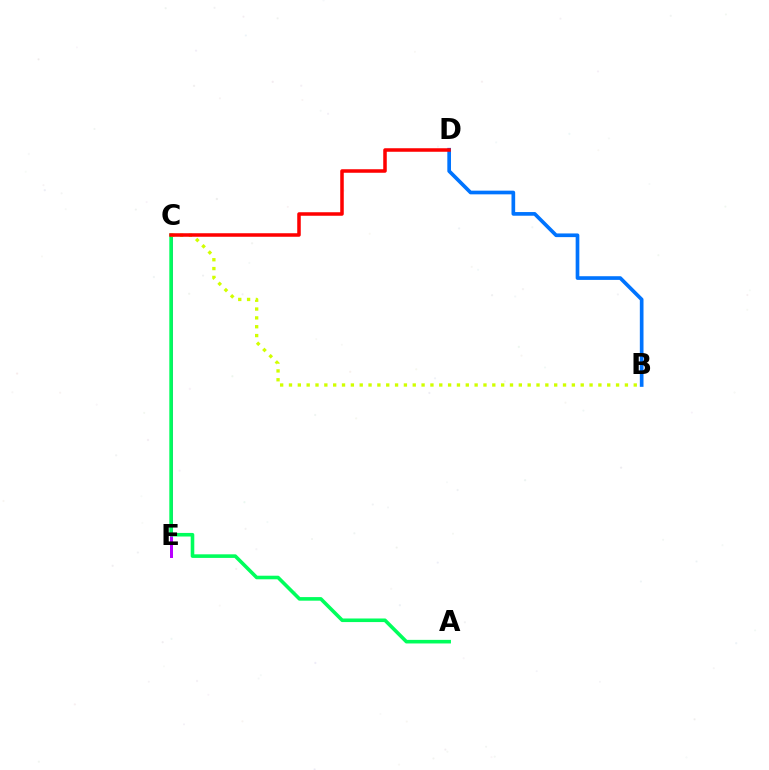{('B', 'D'): [{'color': '#0074ff', 'line_style': 'solid', 'thickness': 2.65}], ('C', 'E'): [{'color': '#b900ff', 'line_style': 'solid', 'thickness': 2.16}], ('A', 'C'): [{'color': '#00ff5c', 'line_style': 'solid', 'thickness': 2.58}], ('B', 'C'): [{'color': '#d1ff00', 'line_style': 'dotted', 'thickness': 2.4}], ('C', 'D'): [{'color': '#ff0000', 'line_style': 'solid', 'thickness': 2.53}]}